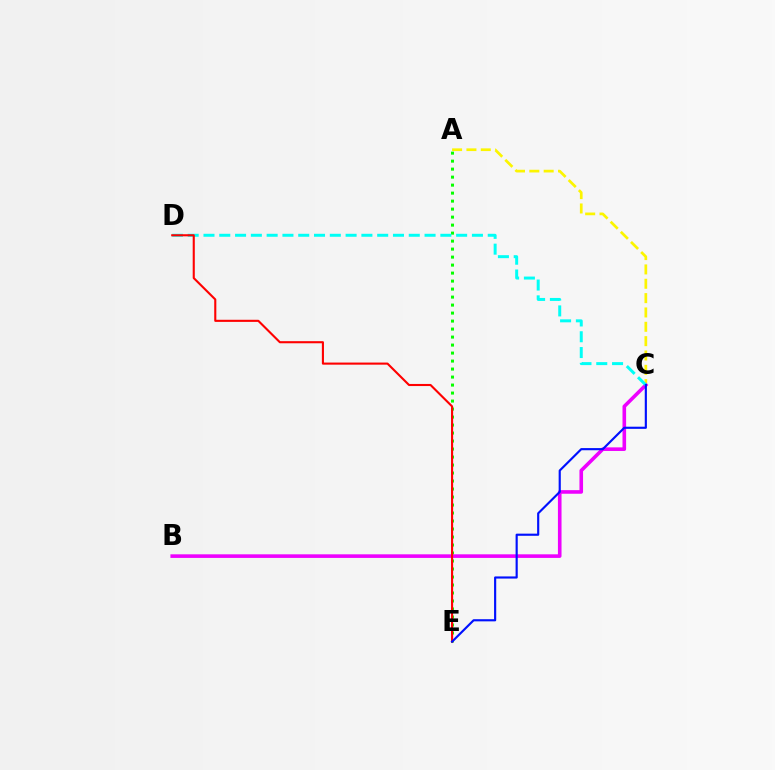{('A', 'E'): [{'color': '#08ff00', 'line_style': 'dotted', 'thickness': 2.17}], ('A', 'C'): [{'color': '#fcf500', 'line_style': 'dashed', 'thickness': 1.95}], ('B', 'C'): [{'color': '#ee00ff', 'line_style': 'solid', 'thickness': 2.59}], ('C', 'D'): [{'color': '#00fff6', 'line_style': 'dashed', 'thickness': 2.15}], ('D', 'E'): [{'color': '#ff0000', 'line_style': 'solid', 'thickness': 1.51}], ('C', 'E'): [{'color': '#0010ff', 'line_style': 'solid', 'thickness': 1.55}]}